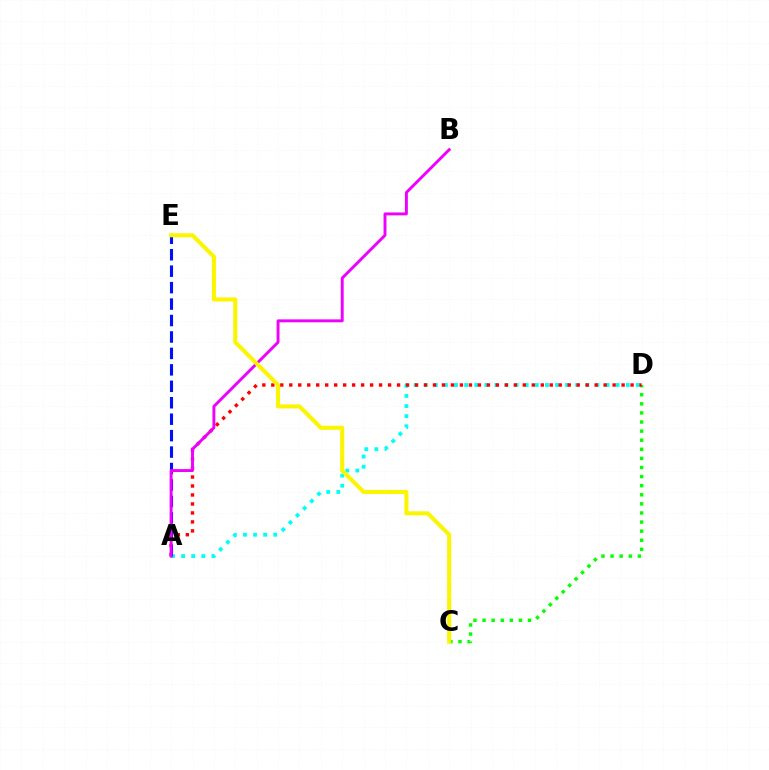{('A', 'D'): [{'color': '#00fff6', 'line_style': 'dotted', 'thickness': 2.74}, {'color': '#ff0000', 'line_style': 'dotted', 'thickness': 2.44}], ('C', 'D'): [{'color': '#08ff00', 'line_style': 'dotted', 'thickness': 2.47}], ('A', 'E'): [{'color': '#0010ff', 'line_style': 'dashed', 'thickness': 2.23}], ('A', 'B'): [{'color': '#ee00ff', 'line_style': 'solid', 'thickness': 2.1}], ('C', 'E'): [{'color': '#fcf500', 'line_style': 'solid', 'thickness': 2.92}]}